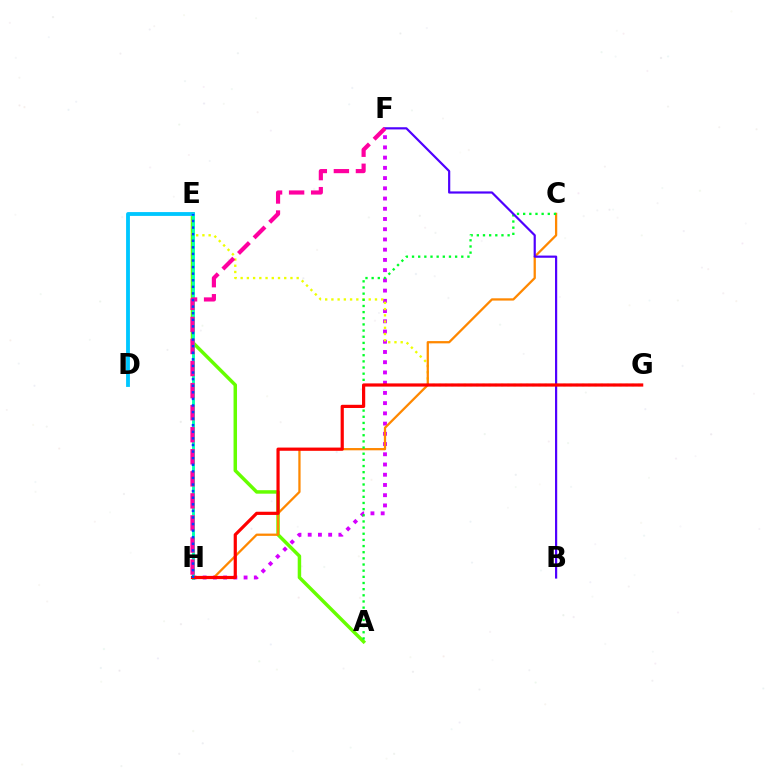{('F', 'H'): [{'color': '#d600ff', 'line_style': 'dotted', 'thickness': 2.78}, {'color': '#ff00a0', 'line_style': 'dashed', 'thickness': 3.0}], ('A', 'E'): [{'color': '#66ff00', 'line_style': 'solid', 'thickness': 2.5}], ('E', 'G'): [{'color': '#eeff00', 'line_style': 'dotted', 'thickness': 1.69}], ('C', 'H'): [{'color': '#ff8800', 'line_style': 'solid', 'thickness': 1.64}], ('A', 'C'): [{'color': '#00ff27', 'line_style': 'dotted', 'thickness': 1.67}], ('B', 'F'): [{'color': '#4f00ff', 'line_style': 'solid', 'thickness': 1.58}], ('E', 'H'): [{'color': '#00ffaf', 'line_style': 'solid', 'thickness': 2.07}, {'color': '#003fff', 'line_style': 'dotted', 'thickness': 1.79}], ('G', 'H'): [{'color': '#ff0000', 'line_style': 'solid', 'thickness': 2.3}], ('D', 'E'): [{'color': '#00c7ff', 'line_style': 'solid', 'thickness': 2.76}]}